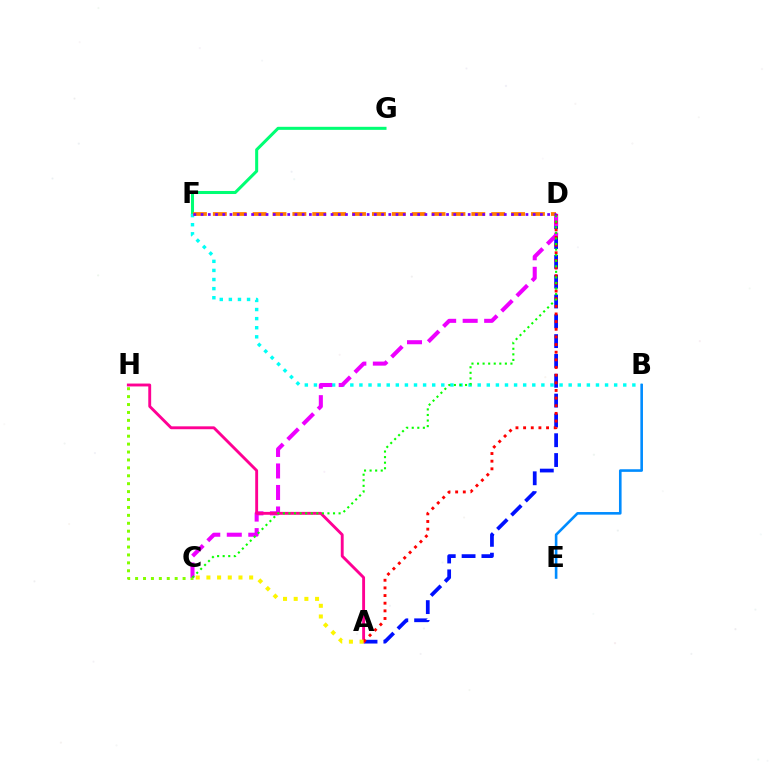{('C', 'H'): [{'color': '#84ff00', 'line_style': 'dotted', 'thickness': 2.15}], ('A', 'D'): [{'color': '#0010ff', 'line_style': 'dashed', 'thickness': 2.69}, {'color': '#ff0000', 'line_style': 'dotted', 'thickness': 2.08}], ('F', 'G'): [{'color': '#00ff74', 'line_style': 'solid', 'thickness': 2.19}], ('B', 'F'): [{'color': '#00fff6', 'line_style': 'dotted', 'thickness': 2.47}], ('C', 'D'): [{'color': '#ee00ff', 'line_style': 'dashed', 'thickness': 2.92}, {'color': '#08ff00', 'line_style': 'dotted', 'thickness': 1.51}], ('B', 'E'): [{'color': '#008cff', 'line_style': 'solid', 'thickness': 1.88}], ('A', 'H'): [{'color': '#ff0094', 'line_style': 'solid', 'thickness': 2.07}], ('A', 'C'): [{'color': '#fcf500', 'line_style': 'dotted', 'thickness': 2.9}], ('D', 'F'): [{'color': '#ff7c00', 'line_style': 'dashed', 'thickness': 2.7}, {'color': '#7200ff', 'line_style': 'dotted', 'thickness': 1.96}]}